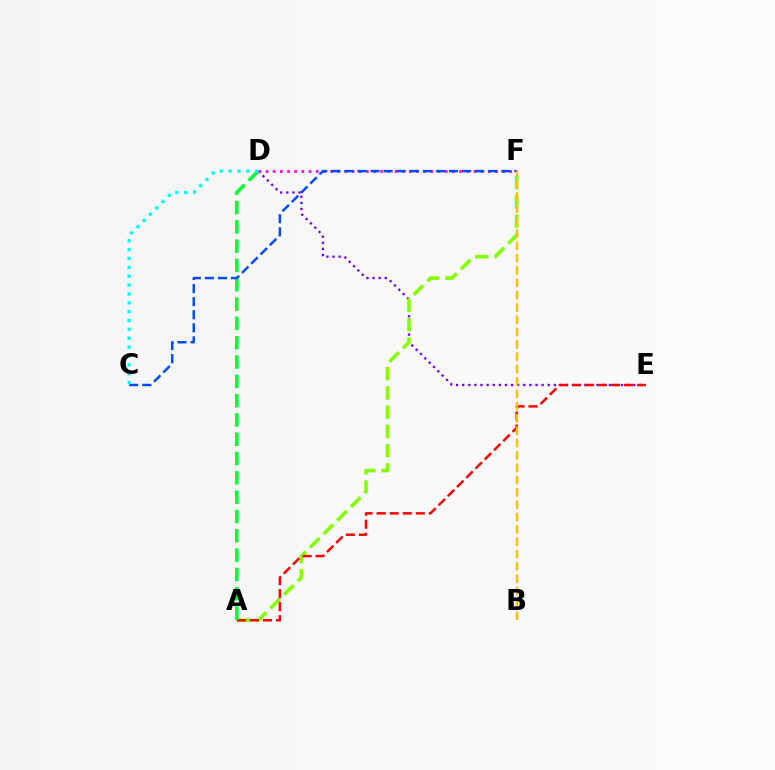{('D', 'E'): [{'color': '#7200ff', 'line_style': 'dotted', 'thickness': 1.66}], ('A', 'F'): [{'color': '#84ff00', 'line_style': 'dashed', 'thickness': 2.62}], ('A', 'E'): [{'color': '#ff0000', 'line_style': 'dashed', 'thickness': 1.77}], ('A', 'D'): [{'color': '#00ff39', 'line_style': 'dashed', 'thickness': 2.62}], ('D', 'F'): [{'color': '#ff00cf', 'line_style': 'dotted', 'thickness': 1.95}], ('C', 'F'): [{'color': '#004bff', 'line_style': 'dashed', 'thickness': 1.78}], ('B', 'F'): [{'color': '#ffbd00', 'line_style': 'dashed', 'thickness': 1.68}], ('C', 'D'): [{'color': '#00fff6', 'line_style': 'dotted', 'thickness': 2.41}]}